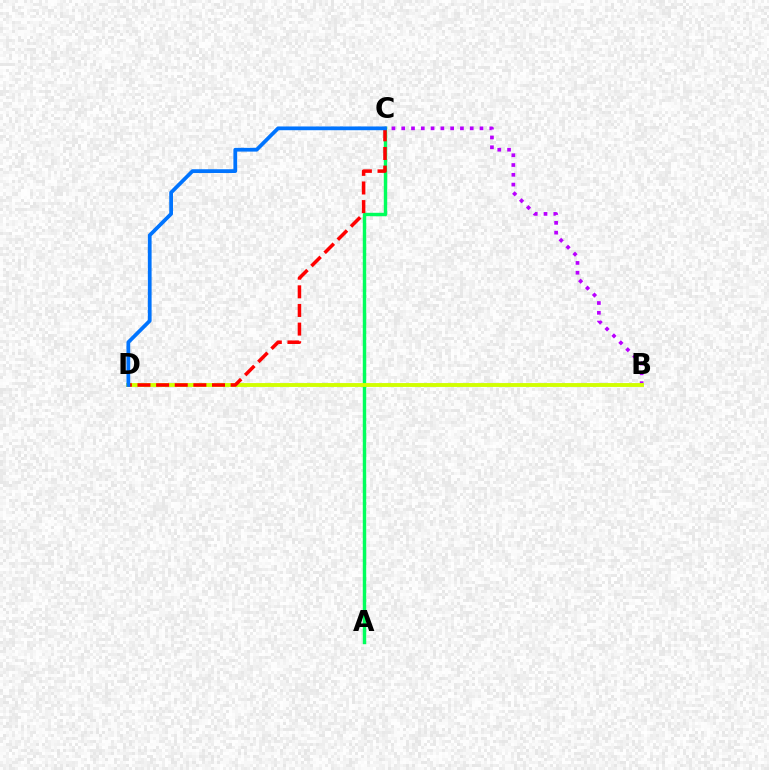{('A', 'C'): [{'color': '#00ff5c', 'line_style': 'solid', 'thickness': 2.46}], ('B', 'C'): [{'color': '#b900ff', 'line_style': 'dotted', 'thickness': 2.66}], ('B', 'D'): [{'color': '#d1ff00', 'line_style': 'solid', 'thickness': 2.79}], ('C', 'D'): [{'color': '#ff0000', 'line_style': 'dashed', 'thickness': 2.53}, {'color': '#0074ff', 'line_style': 'solid', 'thickness': 2.7}]}